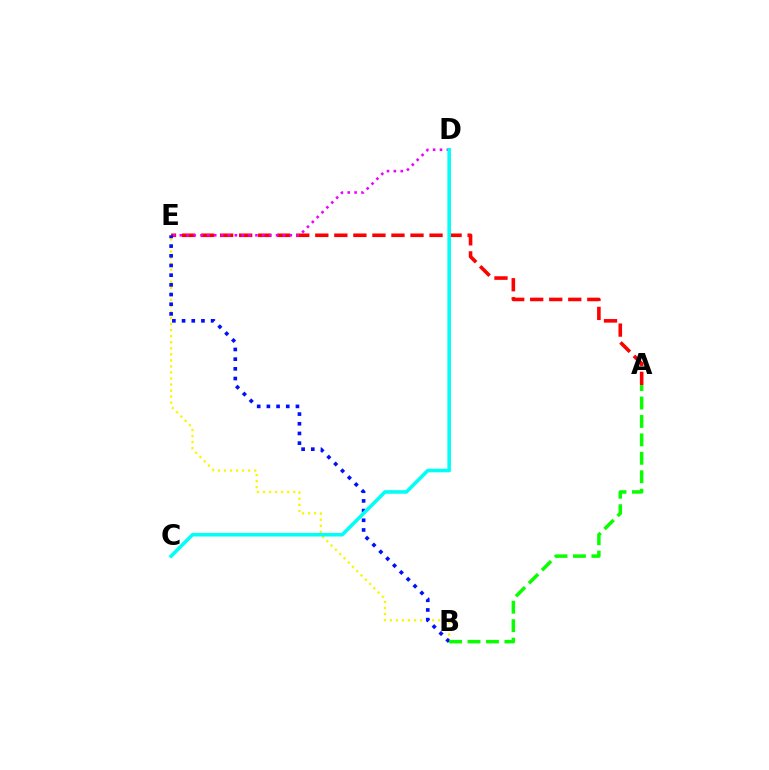{('A', 'E'): [{'color': '#ff0000', 'line_style': 'dashed', 'thickness': 2.59}], ('D', 'E'): [{'color': '#ee00ff', 'line_style': 'dotted', 'thickness': 1.87}], ('B', 'E'): [{'color': '#fcf500', 'line_style': 'dotted', 'thickness': 1.64}, {'color': '#0010ff', 'line_style': 'dotted', 'thickness': 2.63}], ('A', 'B'): [{'color': '#08ff00', 'line_style': 'dashed', 'thickness': 2.5}], ('C', 'D'): [{'color': '#00fff6', 'line_style': 'solid', 'thickness': 2.57}]}